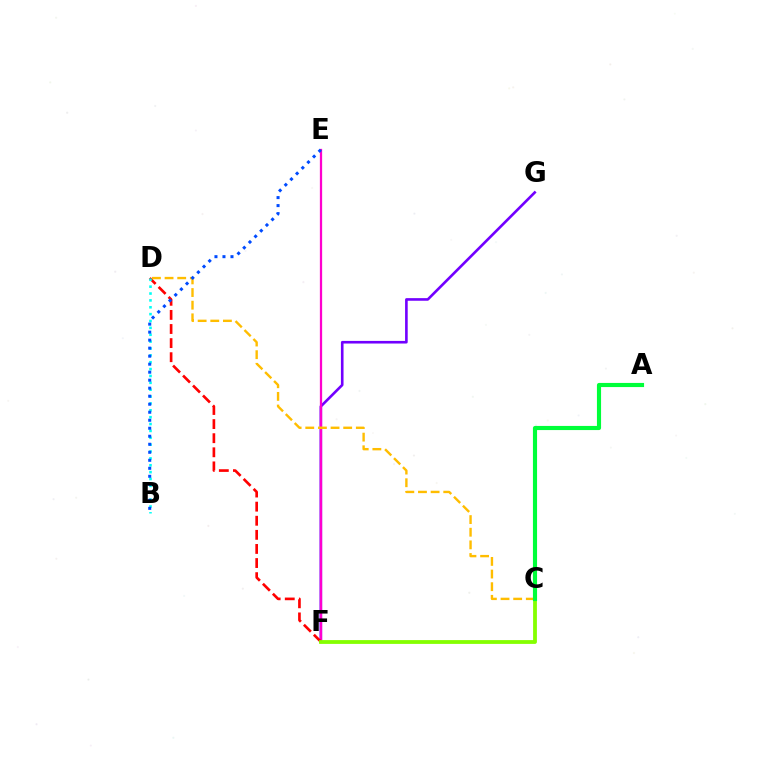{('F', 'G'): [{'color': '#7200ff', 'line_style': 'solid', 'thickness': 1.88}], ('E', 'F'): [{'color': '#ff00cf', 'line_style': 'solid', 'thickness': 1.63}], ('D', 'F'): [{'color': '#ff0000', 'line_style': 'dashed', 'thickness': 1.92}], ('C', 'D'): [{'color': '#ffbd00', 'line_style': 'dashed', 'thickness': 1.72}], ('B', 'D'): [{'color': '#00fff6', 'line_style': 'dotted', 'thickness': 1.87}], ('B', 'E'): [{'color': '#004bff', 'line_style': 'dotted', 'thickness': 2.18}], ('C', 'F'): [{'color': '#84ff00', 'line_style': 'solid', 'thickness': 2.73}], ('A', 'C'): [{'color': '#00ff39', 'line_style': 'solid', 'thickness': 2.97}]}